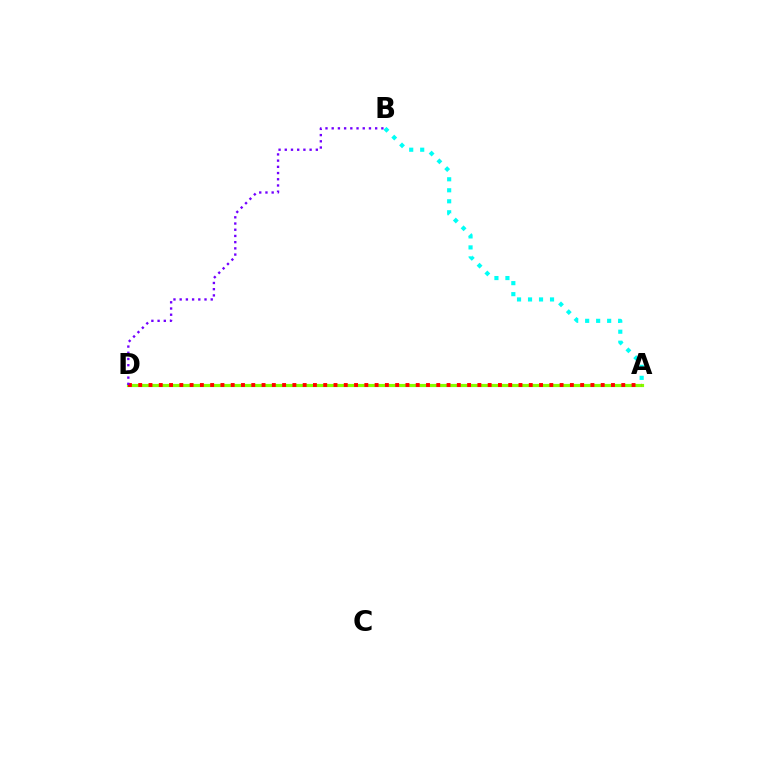{('A', 'D'): [{'color': '#84ff00', 'line_style': 'solid', 'thickness': 2.28}, {'color': '#ff0000', 'line_style': 'dotted', 'thickness': 2.79}], ('A', 'B'): [{'color': '#00fff6', 'line_style': 'dotted', 'thickness': 2.99}], ('B', 'D'): [{'color': '#7200ff', 'line_style': 'dotted', 'thickness': 1.69}]}